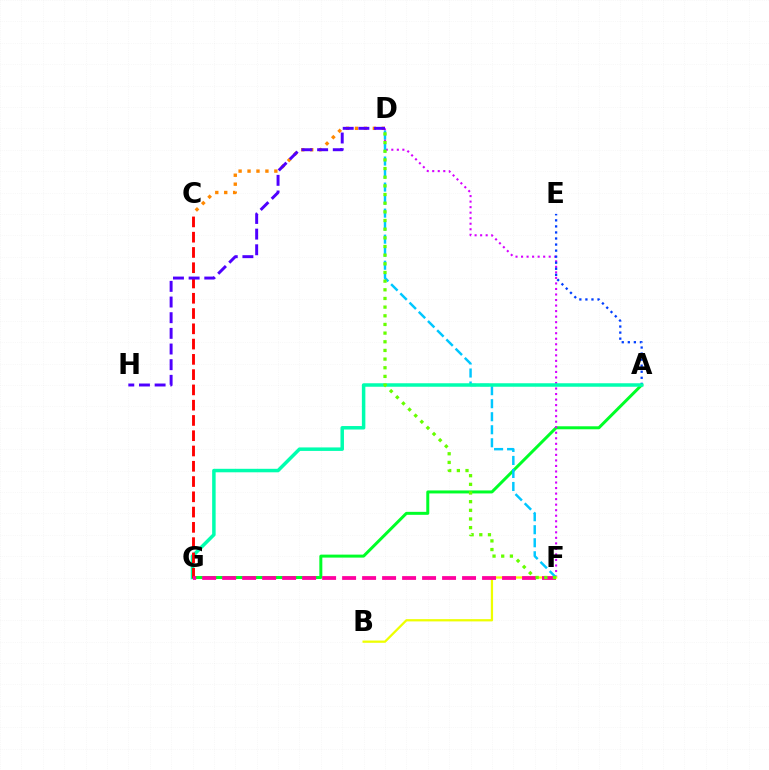{('A', 'G'): [{'color': '#00ff27', 'line_style': 'solid', 'thickness': 2.15}, {'color': '#00ffaf', 'line_style': 'solid', 'thickness': 2.51}], ('C', 'D'): [{'color': '#ff8800', 'line_style': 'dotted', 'thickness': 2.43}], ('D', 'F'): [{'color': '#d600ff', 'line_style': 'dotted', 'thickness': 1.5}, {'color': '#00c7ff', 'line_style': 'dashed', 'thickness': 1.77}, {'color': '#66ff00', 'line_style': 'dotted', 'thickness': 2.35}], ('A', 'E'): [{'color': '#003fff', 'line_style': 'dotted', 'thickness': 1.64}], ('B', 'F'): [{'color': '#eeff00', 'line_style': 'solid', 'thickness': 1.62}], ('C', 'G'): [{'color': '#ff0000', 'line_style': 'dashed', 'thickness': 2.07}], ('D', 'H'): [{'color': '#4f00ff', 'line_style': 'dashed', 'thickness': 2.13}], ('F', 'G'): [{'color': '#ff00a0', 'line_style': 'dashed', 'thickness': 2.72}]}